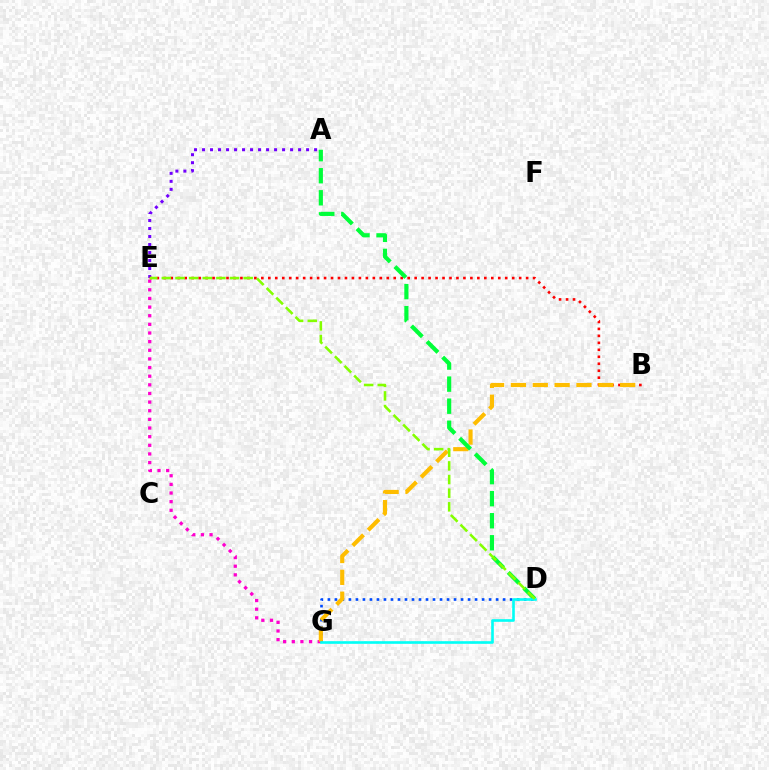{('D', 'G'): [{'color': '#004bff', 'line_style': 'dotted', 'thickness': 1.9}, {'color': '#00fff6', 'line_style': 'solid', 'thickness': 1.89}], ('A', 'E'): [{'color': '#7200ff', 'line_style': 'dotted', 'thickness': 2.17}], ('E', 'G'): [{'color': '#ff00cf', 'line_style': 'dotted', 'thickness': 2.35}], ('B', 'E'): [{'color': '#ff0000', 'line_style': 'dotted', 'thickness': 1.89}], ('B', 'G'): [{'color': '#ffbd00', 'line_style': 'dashed', 'thickness': 2.97}], ('A', 'D'): [{'color': '#00ff39', 'line_style': 'dashed', 'thickness': 2.99}], ('D', 'E'): [{'color': '#84ff00', 'line_style': 'dashed', 'thickness': 1.85}]}